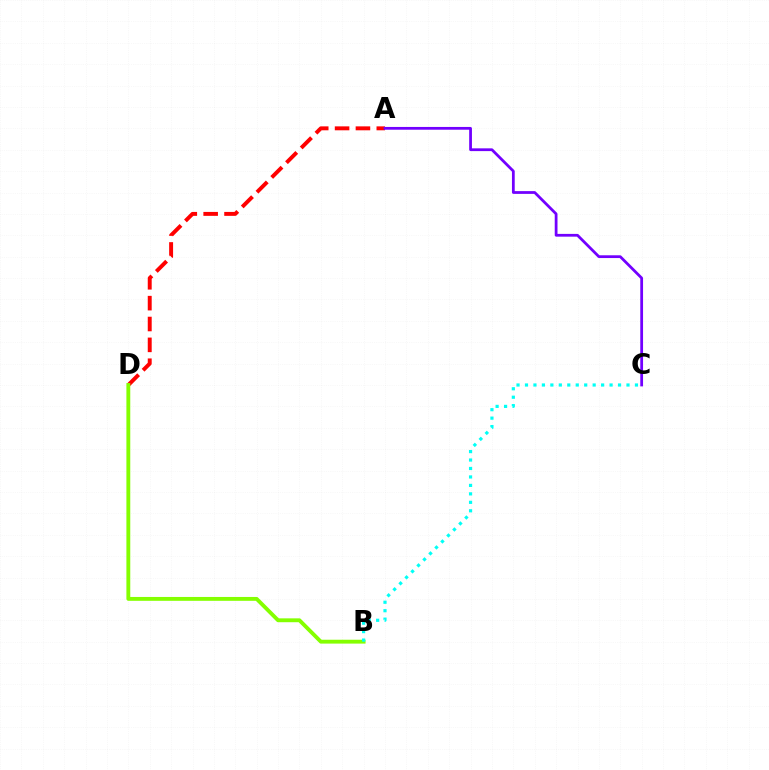{('A', 'D'): [{'color': '#ff0000', 'line_style': 'dashed', 'thickness': 2.83}], ('A', 'C'): [{'color': '#7200ff', 'line_style': 'solid', 'thickness': 1.99}], ('B', 'D'): [{'color': '#84ff00', 'line_style': 'solid', 'thickness': 2.78}], ('B', 'C'): [{'color': '#00fff6', 'line_style': 'dotted', 'thickness': 2.3}]}